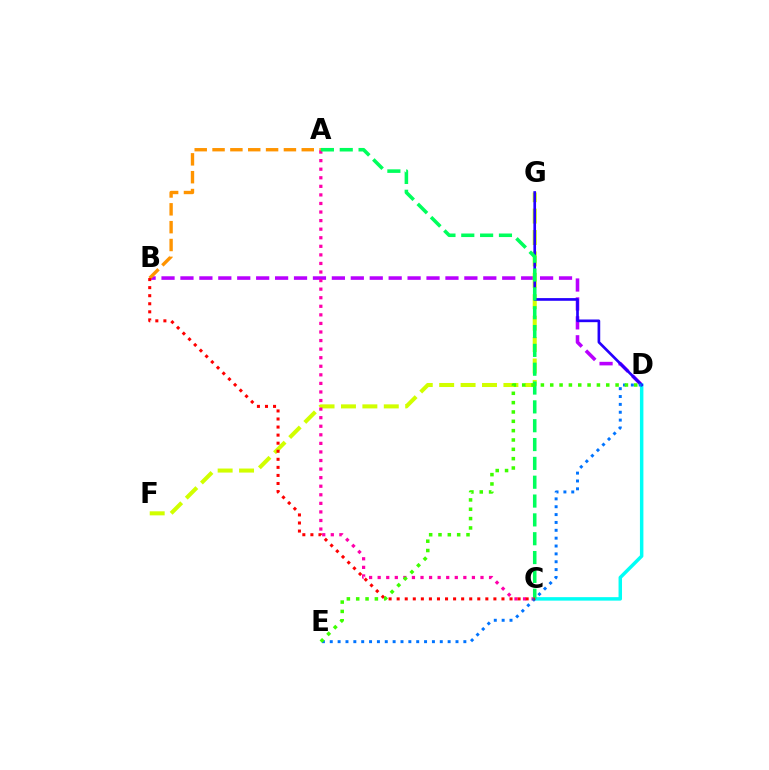{('B', 'D'): [{'color': '#b900ff', 'line_style': 'dashed', 'thickness': 2.57}], ('F', 'G'): [{'color': '#d1ff00', 'line_style': 'dashed', 'thickness': 2.91}], ('C', 'D'): [{'color': '#00fff6', 'line_style': 'solid', 'thickness': 2.5}], ('D', 'G'): [{'color': '#2500ff', 'line_style': 'solid', 'thickness': 1.93}], ('A', 'B'): [{'color': '#ff9400', 'line_style': 'dashed', 'thickness': 2.42}], ('A', 'C'): [{'color': '#ff00ac', 'line_style': 'dotted', 'thickness': 2.33}, {'color': '#00ff5c', 'line_style': 'dashed', 'thickness': 2.56}], ('D', 'E'): [{'color': '#0074ff', 'line_style': 'dotted', 'thickness': 2.14}, {'color': '#3dff00', 'line_style': 'dotted', 'thickness': 2.54}], ('B', 'C'): [{'color': '#ff0000', 'line_style': 'dotted', 'thickness': 2.19}]}